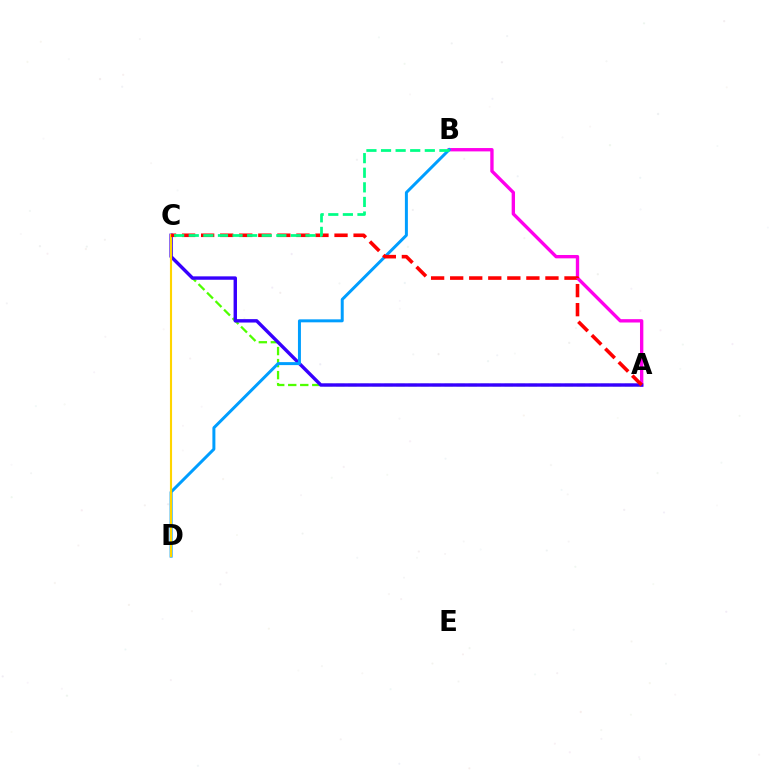{('A', 'C'): [{'color': '#4fff00', 'line_style': 'dashed', 'thickness': 1.63}, {'color': '#3700ff', 'line_style': 'solid', 'thickness': 2.45}, {'color': '#ff0000', 'line_style': 'dashed', 'thickness': 2.59}], ('A', 'B'): [{'color': '#ff00ed', 'line_style': 'solid', 'thickness': 2.41}], ('B', 'D'): [{'color': '#009eff', 'line_style': 'solid', 'thickness': 2.15}], ('C', 'D'): [{'color': '#ffd500', 'line_style': 'solid', 'thickness': 1.52}], ('B', 'C'): [{'color': '#00ff86', 'line_style': 'dashed', 'thickness': 1.98}]}